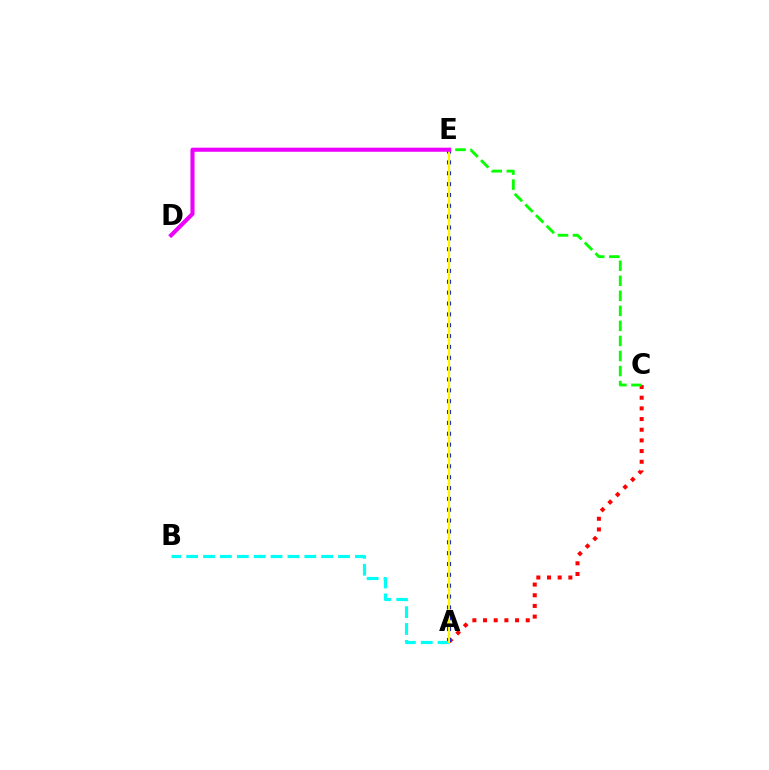{('A', 'C'): [{'color': '#ff0000', 'line_style': 'dotted', 'thickness': 2.9}], ('A', 'E'): [{'color': '#0010ff', 'line_style': 'dotted', 'thickness': 2.95}, {'color': '#fcf500', 'line_style': 'solid', 'thickness': 1.61}], ('A', 'B'): [{'color': '#00fff6', 'line_style': 'dashed', 'thickness': 2.29}], ('C', 'E'): [{'color': '#08ff00', 'line_style': 'dashed', 'thickness': 2.04}], ('D', 'E'): [{'color': '#ee00ff', 'line_style': 'solid', 'thickness': 2.94}]}